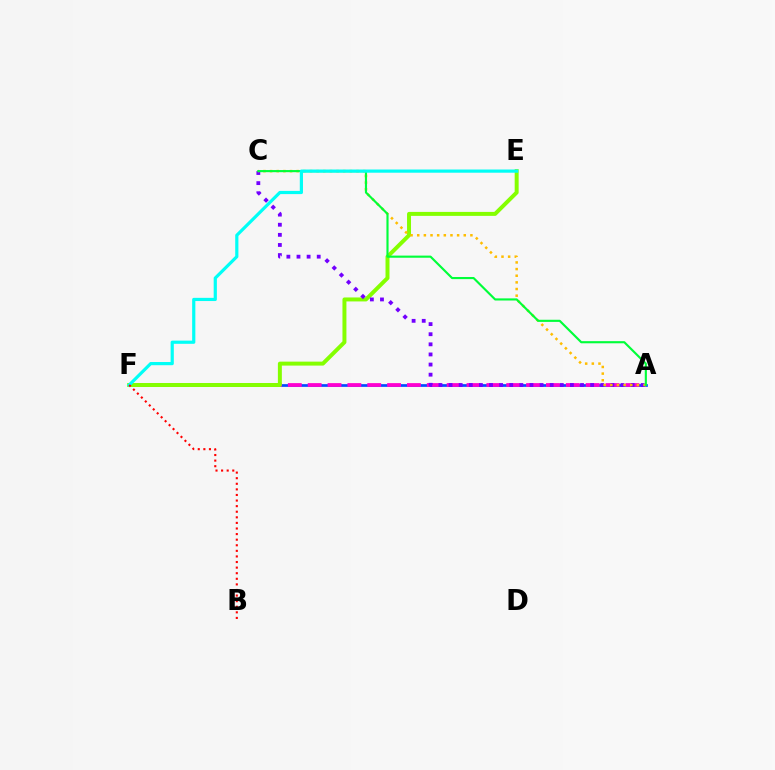{('A', 'F'): [{'color': '#004bff', 'line_style': 'solid', 'thickness': 1.95}, {'color': '#ff00cf', 'line_style': 'dashed', 'thickness': 2.7}], ('E', 'F'): [{'color': '#84ff00', 'line_style': 'solid', 'thickness': 2.86}, {'color': '#00fff6', 'line_style': 'solid', 'thickness': 2.3}], ('A', 'C'): [{'color': '#7200ff', 'line_style': 'dotted', 'thickness': 2.75}, {'color': '#ffbd00', 'line_style': 'dotted', 'thickness': 1.81}, {'color': '#00ff39', 'line_style': 'solid', 'thickness': 1.54}], ('B', 'F'): [{'color': '#ff0000', 'line_style': 'dotted', 'thickness': 1.52}]}